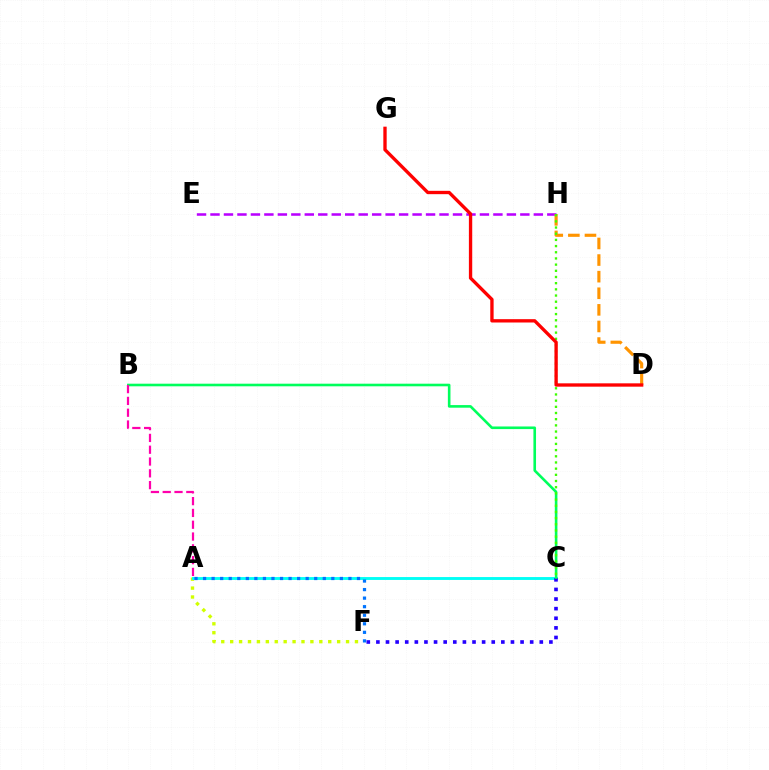{('A', 'F'): [{'color': '#d1ff00', 'line_style': 'dotted', 'thickness': 2.42}, {'color': '#0074ff', 'line_style': 'dotted', 'thickness': 2.32}], ('A', 'C'): [{'color': '#00fff6', 'line_style': 'solid', 'thickness': 2.07}], ('C', 'F'): [{'color': '#2500ff', 'line_style': 'dotted', 'thickness': 2.61}], ('E', 'H'): [{'color': '#b900ff', 'line_style': 'dashed', 'thickness': 1.83}], ('B', 'C'): [{'color': '#00ff5c', 'line_style': 'solid', 'thickness': 1.88}], ('D', 'H'): [{'color': '#ff9400', 'line_style': 'dashed', 'thickness': 2.26}], ('C', 'H'): [{'color': '#3dff00', 'line_style': 'dotted', 'thickness': 1.68}], ('A', 'B'): [{'color': '#ff00ac', 'line_style': 'dashed', 'thickness': 1.6}], ('D', 'G'): [{'color': '#ff0000', 'line_style': 'solid', 'thickness': 2.4}]}